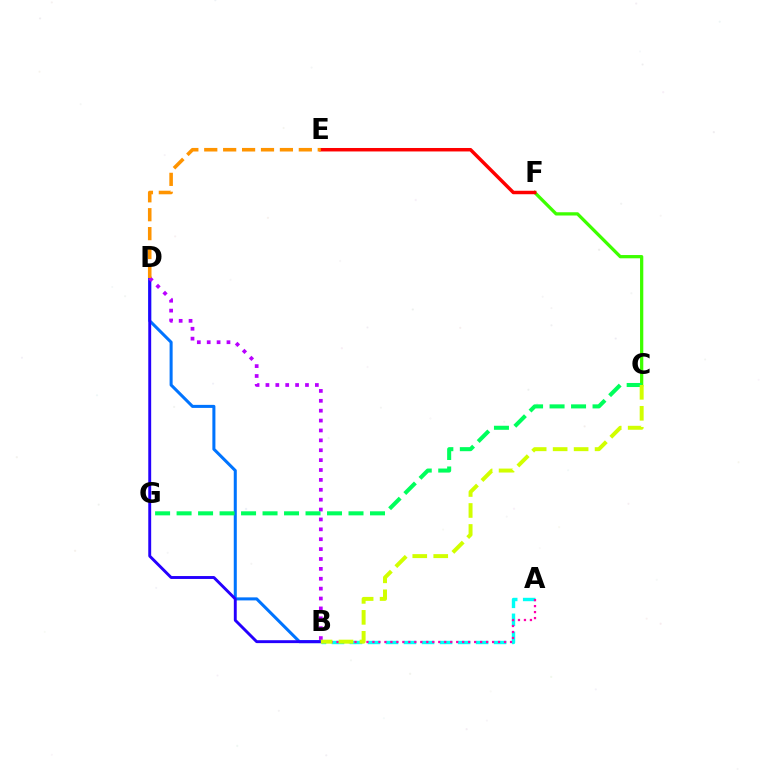{('A', 'B'): [{'color': '#00fff6', 'line_style': 'dashed', 'thickness': 2.45}, {'color': '#ff00ac', 'line_style': 'dotted', 'thickness': 1.63}], ('C', 'F'): [{'color': '#3dff00', 'line_style': 'solid', 'thickness': 2.35}], ('B', 'D'): [{'color': '#0074ff', 'line_style': 'solid', 'thickness': 2.19}, {'color': '#2500ff', 'line_style': 'solid', 'thickness': 2.09}, {'color': '#b900ff', 'line_style': 'dotted', 'thickness': 2.69}], ('C', 'G'): [{'color': '#00ff5c', 'line_style': 'dashed', 'thickness': 2.92}], ('E', 'F'): [{'color': '#ff0000', 'line_style': 'solid', 'thickness': 2.5}], ('D', 'E'): [{'color': '#ff9400', 'line_style': 'dashed', 'thickness': 2.57}], ('B', 'C'): [{'color': '#d1ff00', 'line_style': 'dashed', 'thickness': 2.85}]}